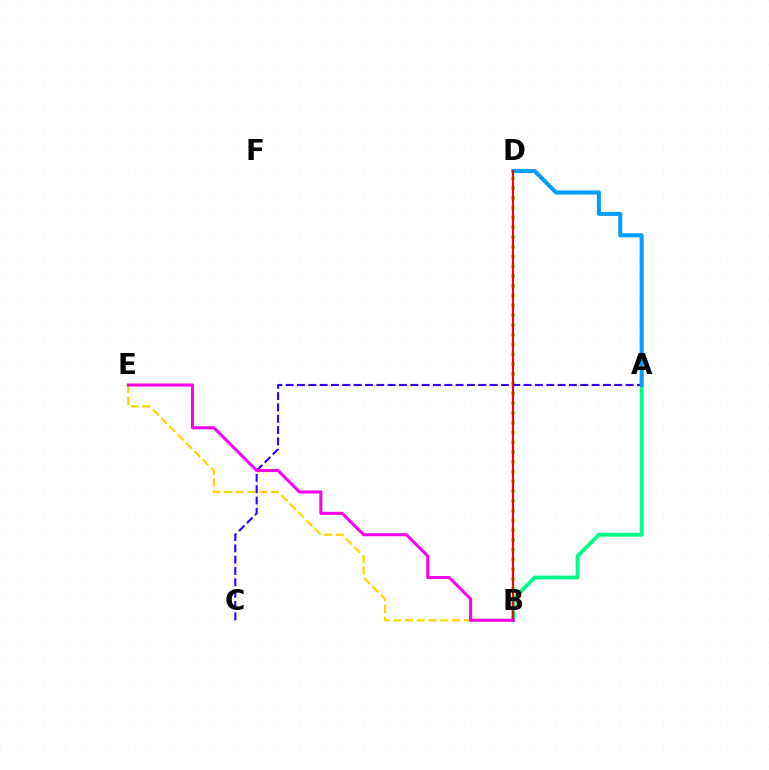{('B', 'E'): [{'color': '#ffd500', 'line_style': 'dashed', 'thickness': 1.6}, {'color': '#ff00ed', 'line_style': 'solid', 'thickness': 2.2}], ('B', 'D'): [{'color': '#4fff00', 'line_style': 'dotted', 'thickness': 2.66}, {'color': '#ff0000', 'line_style': 'solid', 'thickness': 1.59}], ('A', 'B'): [{'color': '#00ff86', 'line_style': 'solid', 'thickness': 2.75}], ('A', 'C'): [{'color': '#3700ff', 'line_style': 'dashed', 'thickness': 1.54}], ('A', 'D'): [{'color': '#009eff', 'line_style': 'solid', 'thickness': 2.92}]}